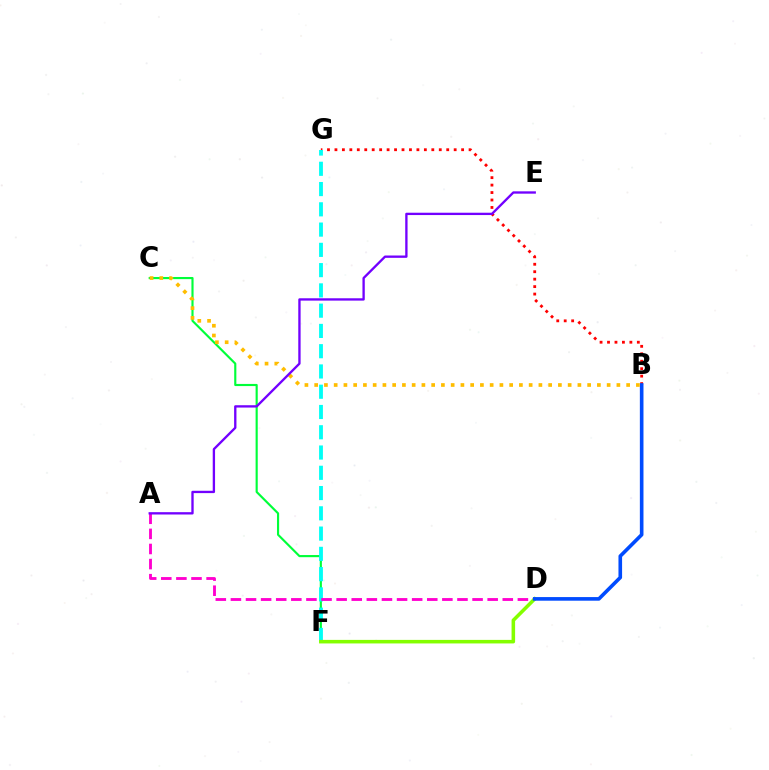{('B', 'G'): [{'color': '#ff0000', 'line_style': 'dotted', 'thickness': 2.02}], ('C', 'F'): [{'color': '#00ff39', 'line_style': 'solid', 'thickness': 1.55}], ('F', 'G'): [{'color': '#00fff6', 'line_style': 'dashed', 'thickness': 2.75}], ('A', 'D'): [{'color': '#ff00cf', 'line_style': 'dashed', 'thickness': 2.05}], ('D', 'F'): [{'color': '#84ff00', 'line_style': 'solid', 'thickness': 2.56}], ('B', 'D'): [{'color': '#004bff', 'line_style': 'solid', 'thickness': 2.61}], ('B', 'C'): [{'color': '#ffbd00', 'line_style': 'dotted', 'thickness': 2.65}], ('A', 'E'): [{'color': '#7200ff', 'line_style': 'solid', 'thickness': 1.68}]}